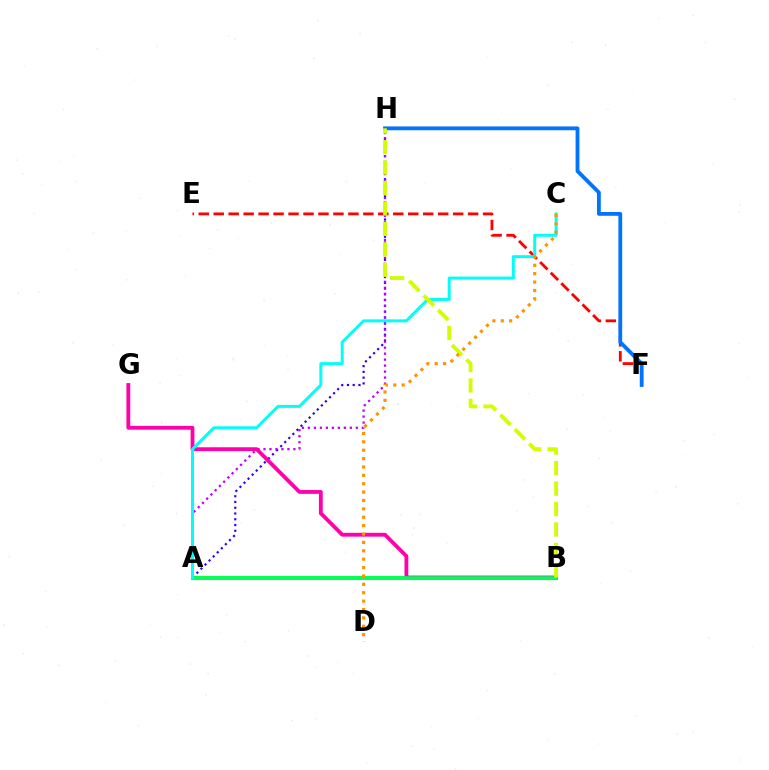{('E', 'F'): [{'color': '#ff0000', 'line_style': 'dashed', 'thickness': 2.03}], ('A', 'B'): [{'color': '#3dff00', 'line_style': 'solid', 'thickness': 2.92}, {'color': '#00ff5c', 'line_style': 'solid', 'thickness': 2.6}], ('A', 'H'): [{'color': '#2500ff', 'line_style': 'dotted', 'thickness': 1.56}, {'color': '#b900ff', 'line_style': 'dotted', 'thickness': 1.63}], ('B', 'G'): [{'color': '#ff00ac', 'line_style': 'solid', 'thickness': 2.75}], ('F', 'H'): [{'color': '#0074ff', 'line_style': 'solid', 'thickness': 2.74}], ('A', 'C'): [{'color': '#00fff6', 'line_style': 'solid', 'thickness': 2.15}], ('B', 'H'): [{'color': '#d1ff00', 'line_style': 'dashed', 'thickness': 2.78}], ('C', 'D'): [{'color': '#ff9400', 'line_style': 'dotted', 'thickness': 2.28}]}